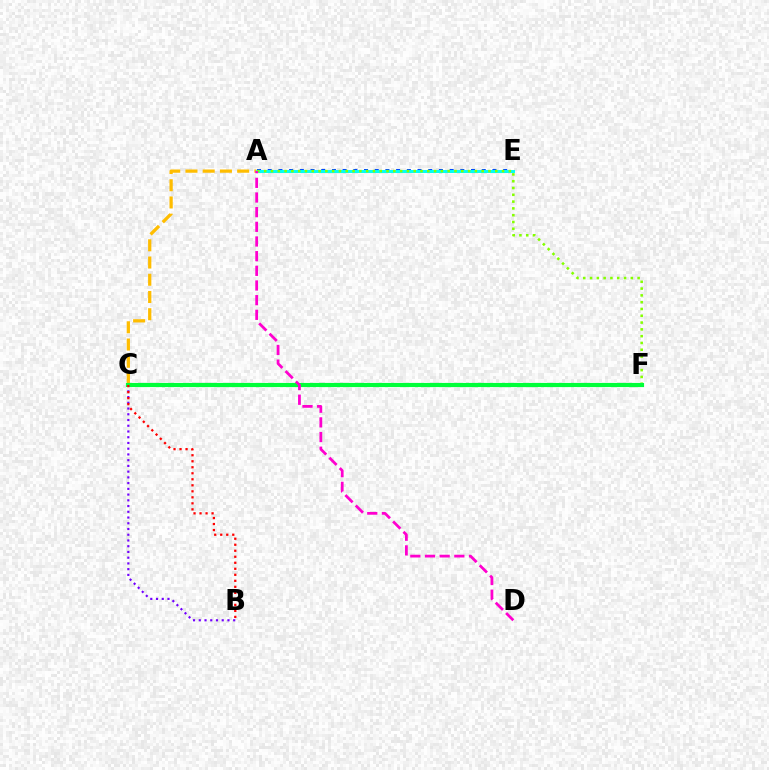{('A', 'C'): [{'color': '#ffbd00', 'line_style': 'dashed', 'thickness': 2.34}], ('A', 'E'): [{'color': '#004bff', 'line_style': 'dotted', 'thickness': 2.91}, {'color': '#00fff6', 'line_style': 'solid', 'thickness': 2.14}], ('B', 'C'): [{'color': '#7200ff', 'line_style': 'dotted', 'thickness': 1.56}, {'color': '#ff0000', 'line_style': 'dotted', 'thickness': 1.63}], ('A', 'F'): [{'color': '#84ff00', 'line_style': 'dotted', 'thickness': 1.85}], ('C', 'F'): [{'color': '#00ff39', 'line_style': 'solid', 'thickness': 2.98}], ('A', 'D'): [{'color': '#ff00cf', 'line_style': 'dashed', 'thickness': 1.99}]}